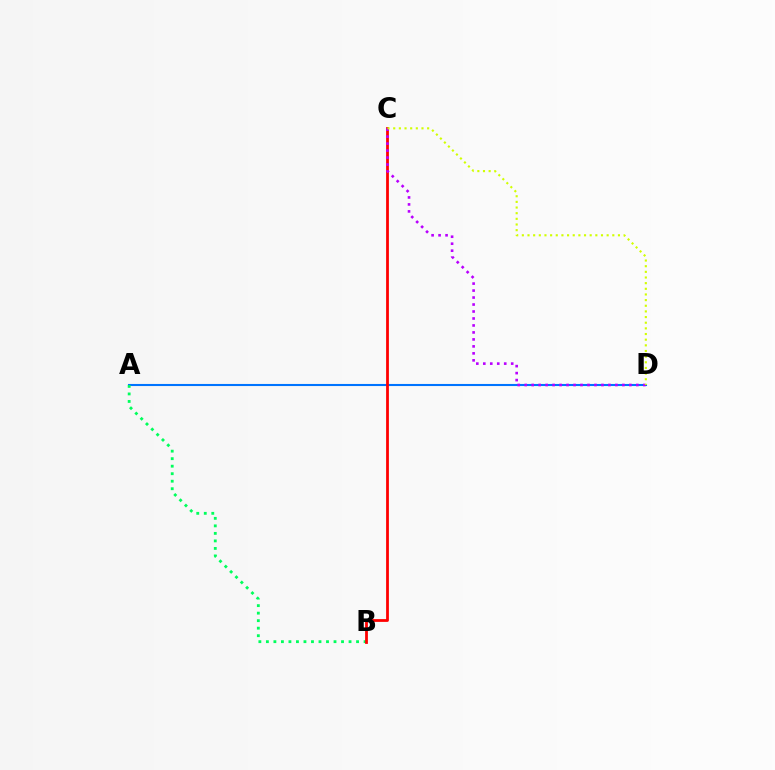{('A', 'D'): [{'color': '#0074ff', 'line_style': 'solid', 'thickness': 1.5}], ('A', 'B'): [{'color': '#00ff5c', 'line_style': 'dotted', 'thickness': 2.04}], ('B', 'C'): [{'color': '#ff0000', 'line_style': 'solid', 'thickness': 2.0}], ('C', 'D'): [{'color': '#b900ff', 'line_style': 'dotted', 'thickness': 1.9}, {'color': '#d1ff00', 'line_style': 'dotted', 'thickness': 1.54}]}